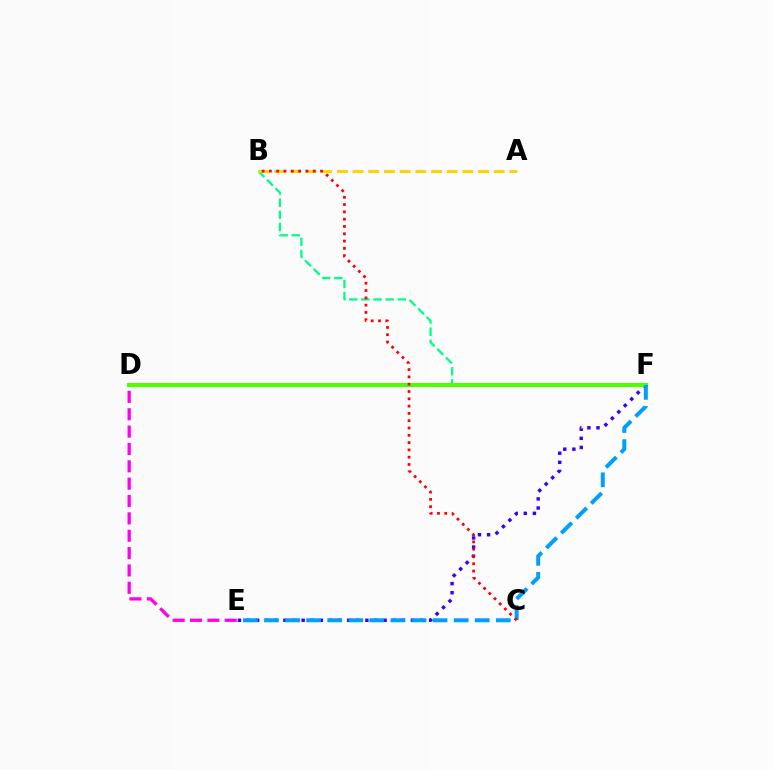{('B', 'F'): [{'color': '#00ff86', 'line_style': 'dashed', 'thickness': 1.65}], ('D', 'E'): [{'color': '#ff00ed', 'line_style': 'dashed', 'thickness': 2.36}], ('A', 'B'): [{'color': '#ffd500', 'line_style': 'dashed', 'thickness': 2.13}], ('E', 'F'): [{'color': '#3700ff', 'line_style': 'dotted', 'thickness': 2.47}, {'color': '#009eff', 'line_style': 'dashed', 'thickness': 2.86}], ('D', 'F'): [{'color': '#4fff00', 'line_style': 'solid', 'thickness': 2.88}], ('B', 'C'): [{'color': '#ff0000', 'line_style': 'dotted', 'thickness': 1.98}]}